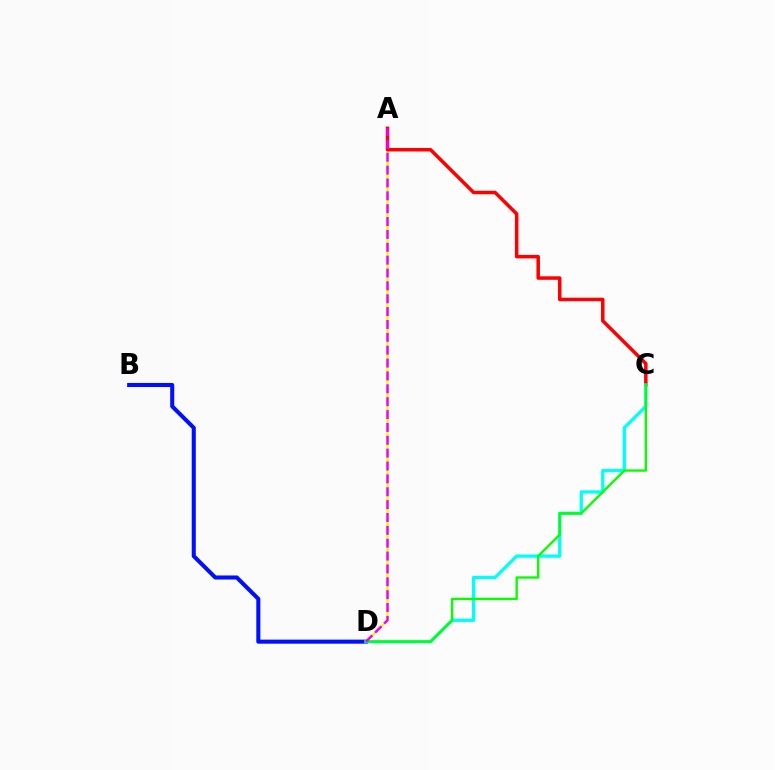{('A', 'D'): [{'color': '#fcf500', 'line_style': 'solid', 'thickness': 1.65}, {'color': '#ee00ff', 'line_style': 'dashed', 'thickness': 1.75}], ('A', 'C'): [{'color': '#ff0000', 'line_style': 'solid', 'thickness': 2.52}], ('B', 'D'): [{'color': '#0010ff', 'line_style': 'solid', 'thickness': 2.93}], ('C', 'D'): [{'color': '#00fff6', 'line_style': 'solid', 'thickness': 2.35}, {'color': '#08ff00', 'line_style': 'solid', 'thickness': 1.69}]}